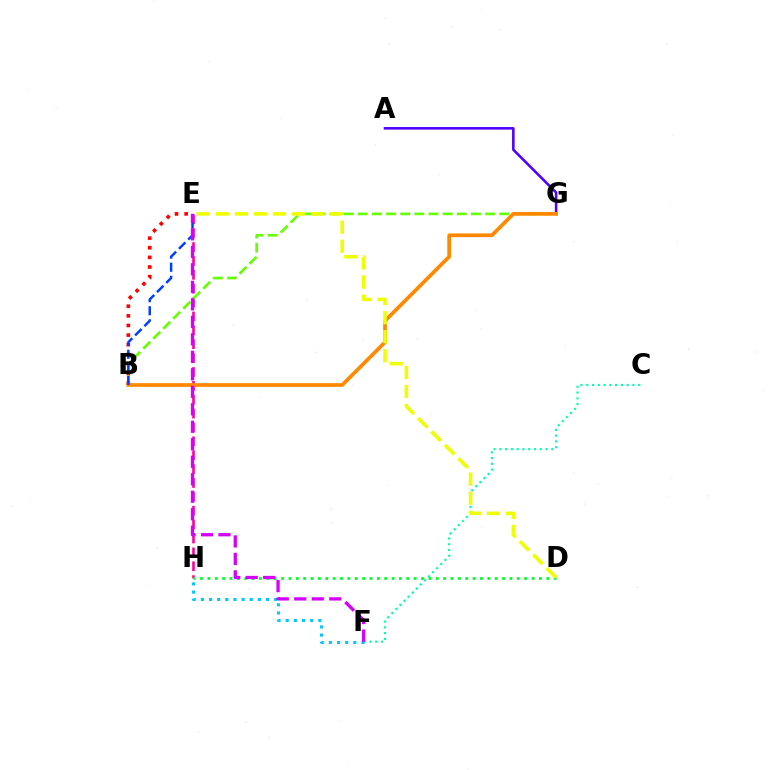{('C', 'F'): [{'color': '#00ffaf', 'line_style': 'dotted', 'thickness': 1.57}], ('A', 'G'): [{'color': '#4f00ff', 'line_style': 'solid', 'thickness': 1.85}], ('B', 'E'): [{'color': '#ff0000', 'line_style': 'dotted', 'thickness': 2.61}, {'color': '#003fff', 'line_style': 'dashed', 'thickness': 1.78}], ('E', 'H'): [{'color': '#ff00a0', 'line_style': 'dashed', 'thickness': 1.89}], ('B', 'G'): [{'color': '#66ff00', 'line_style': 'dashed', 'thickness': 1.92}, {'color': '#ff8800', 'line_style': 'solid', 'thickness': 2.67}], ('F', 'H'): [{'color': '#00c7ff', 'line_style': 'dotted', 'thickness': 2.21}], ('D', 'H'): [{'color': '#00ff27', 'line_style': 'dotted', 'thickness': 2.0}], ('E', 'F'): [{'color': '#d600ff', 'line_style': 'dashed', 'thickness': 2.38}], ('D', 'E'): [{'color': '#eeff00', 'line_style': 'dashed', 'thickness': 2.59}]}